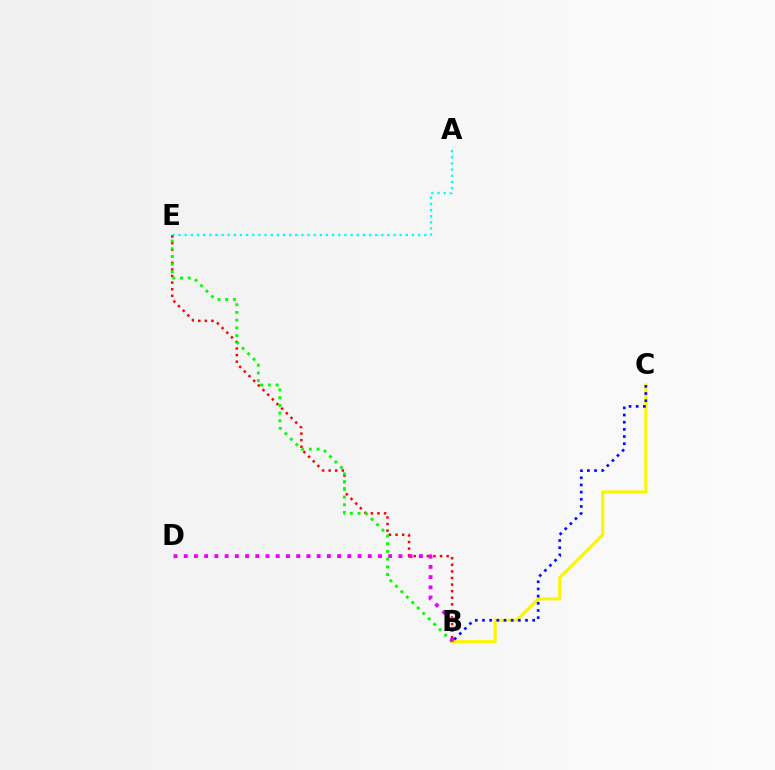{('A', 'E'): [{'color': '#00fff6', 'line_style': 'dotted', 'thickness': 1.67}], ('B', 'E'): [{'color': '#ff0000', 'line_style': 'dotted', 'thickness': 1.79}, {'color': '#08ff00', 'line_style': 'dotted', 'thickness': 2.1}], ('B', 'C'): [{'color': '#fcf500', 'line_style': 'solid', 'thickness': 2.21}, {'color': '#0010ff', 'line_style': 'dotted', 'thickness': 1.95}], ('B', 'D'): [{'color': '#ee00ff', 'line_style': 'dotted', 'thickness': 2.78}]}